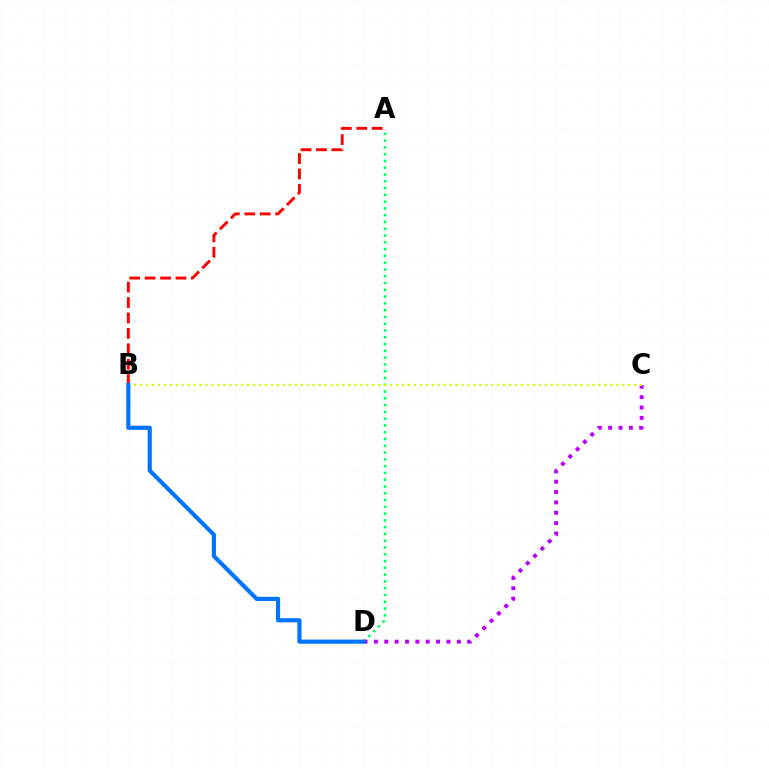{('A', 'D'): [{'color': '#00ff5c', 'line_style': 'dotted', 'thickness': 1.84}], ('A', 'B'): [{'color': '#ff0000', 'line_style': 'dashed', 'thickness': 2.09}], ('C', 'D'): [{'color': '#b900ff', 'line_style': 'dotted', 'thickness': 2.81}], ('B', 'C'): [{'color': '#d1ff00', 'line_style': 'dotted', 'thickness': 1.62}], ('B', 'D'): [{'color': '#0074ff', 'line_style': 'solid', 'thickness': 2.99}]}